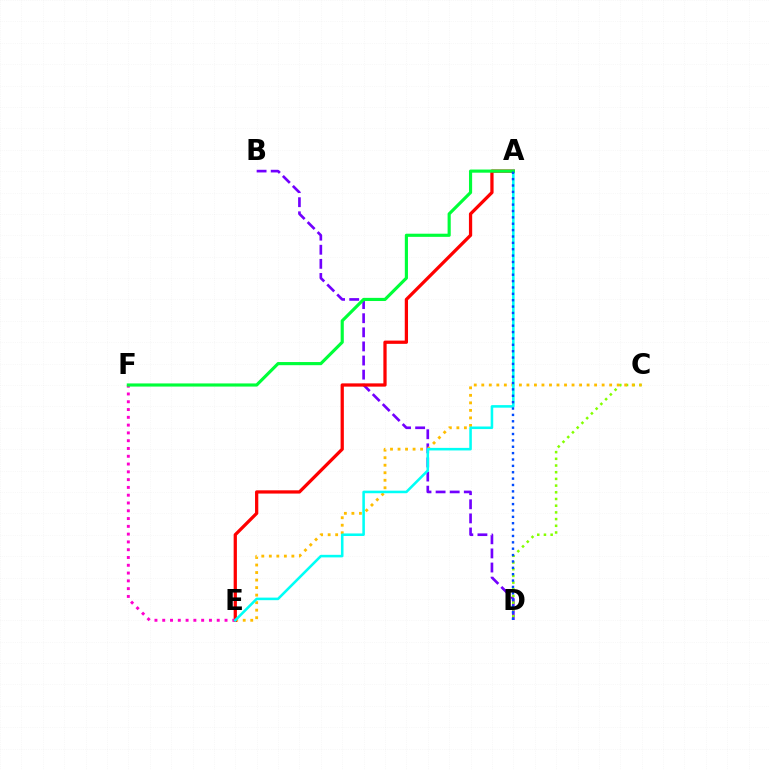{('B', 'D'): [{'color': '#7200ff', 'line_style': 'dashed', 'thickness': 1.92}], ('C', 'D'): [{'color': '#84ff00', 'line_style': 'dotted', 'thickness': 1.82}], ('C', 'E'): [{'color': '#ffbd00', 'line_style': 'dotted', 'thickness': 2.04}], ('A', 'E'): [{'color': '#ff0000', 'line_style': 'solid', 'thickness': 2.35}, {'color': '#00fff6', 'line_style': 'solid', 'thickness': 1.85}], ('E', 'F'): [{'color': '#ff00cf', 'line_style': 'dotted', 'thickness': 2.12}], ('A', 'F'): [{'color': '#00ff39', 'line_style': 'solid', 'thickness': 2.27}], ('A', 'D'): [{'color': '#004bff', 'line_style': 'dotted', 'thickness': 1.73}]}